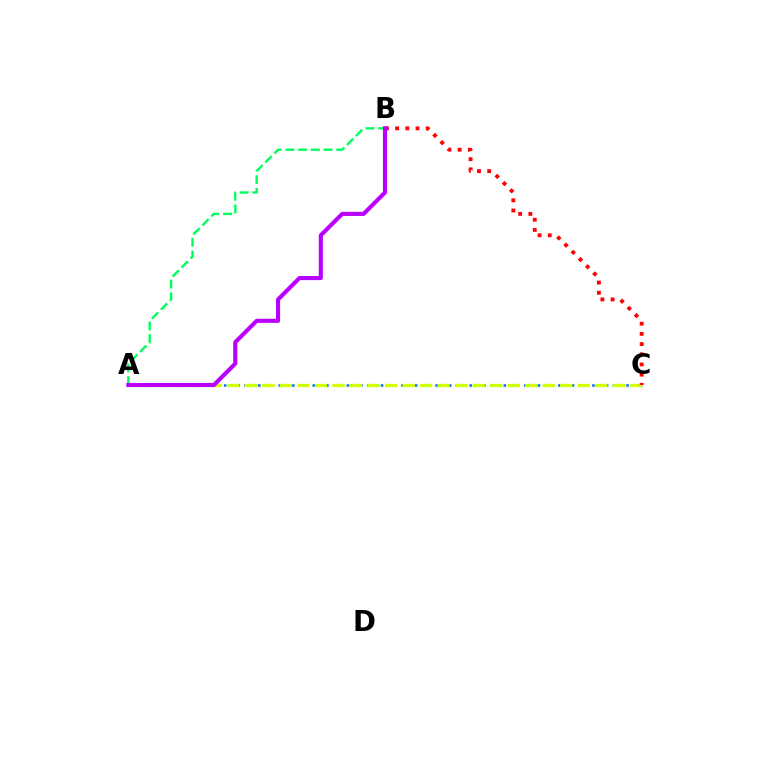{('A', 'C'): [{'color': '#0074ff', 'line_style': 'dotted', 'thickness': 1.85}, {'color': '#d1ff00', 'line_style': 'dashed', 'thickness': 2.38}], ('A', 'B'): [{'color': '#00ff5c', 'line_style': 'dashed', 'thickness': 1.72}, {'color': '#b900ff', 'line_style': 'solid', 'thickness': 2.95}], ('B', 'C'): [{'color': '#ff0000', 'line_style': 'dotted', 'thickness': 2.77}]}